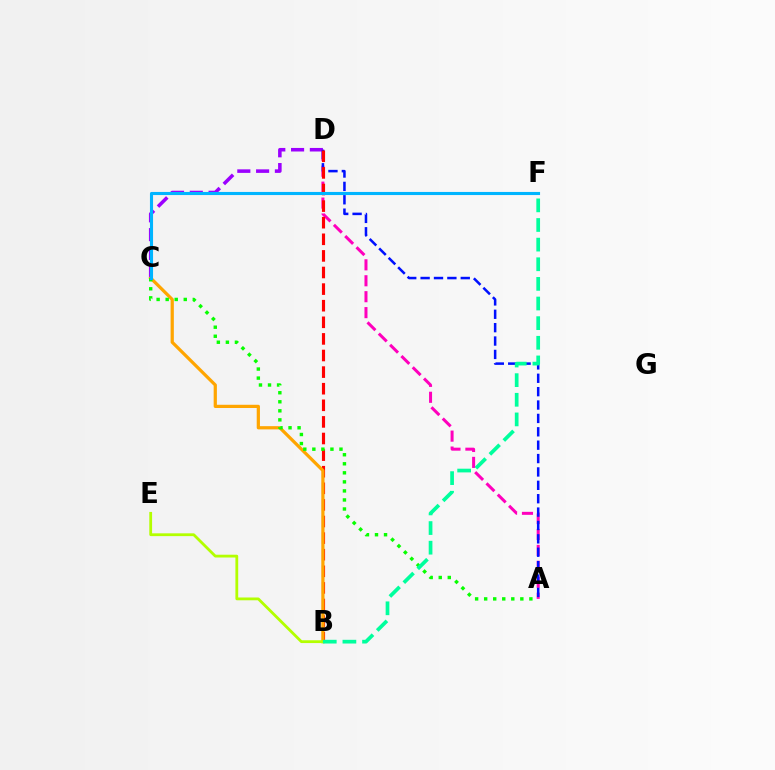{('A', 'D'): [{'color': '#ff00bd', 'line_style': 'dashed', 'thickness': 2.16}, {'color': '#0010ff', 'line_style': 'dashed', 'thickness': 1.82}], ('C', 'D'): [{'color': '#9b00ff', 'line_style': 'dashed', 'thickness': 2.55}], ('B', 'D'): [{'color': '#ff0000', 'line_style': 'dashed', 'thickness': 2.26}], ('B', 'C'): [{'color': '#ffa500', 'line_style': 'solid', 'thickness': 2.32}], ('A', 'C'): [{'color': '#08ff00', 'line_style': 'dotted', 'thickness': 2.46}], ('B', 'E'): [{'color': '#b3ff00', 'line_style': 'solid', 'thickness': 2.01}], ('C', 'F'): [{'color': '#00b5ff', 'line_style': 'solid', 'thickness': 2.23}], ('B', 'F'): [{'color': '#00ff9d', 'line_style': 'dashed', 'thickness': 2.67}]}